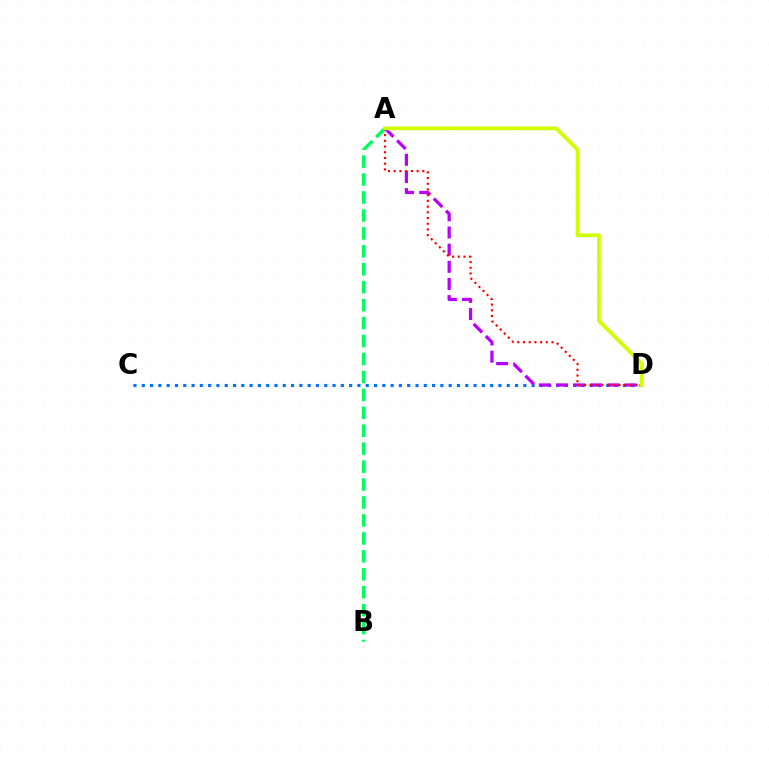{('C', 'D'): [{'color': '#0074ff', 'line_style': 'dotted', 'thickness': 2.25}], ('A', 'B'): [{'color': '#00ff5c', 'line_style': 'dashed', 'thickness': 2.44}], ('A', 'D'): [{'color': '#b900ff', 'line_style': 'dashed', 'thickness': 2.33}, {'color': '#ff0000', 'line_style': 'dotted', 'thickness': 1.55}, {'color': '#d1ff00', 'line_style': 'solid', 'thickness': 2.72}]}